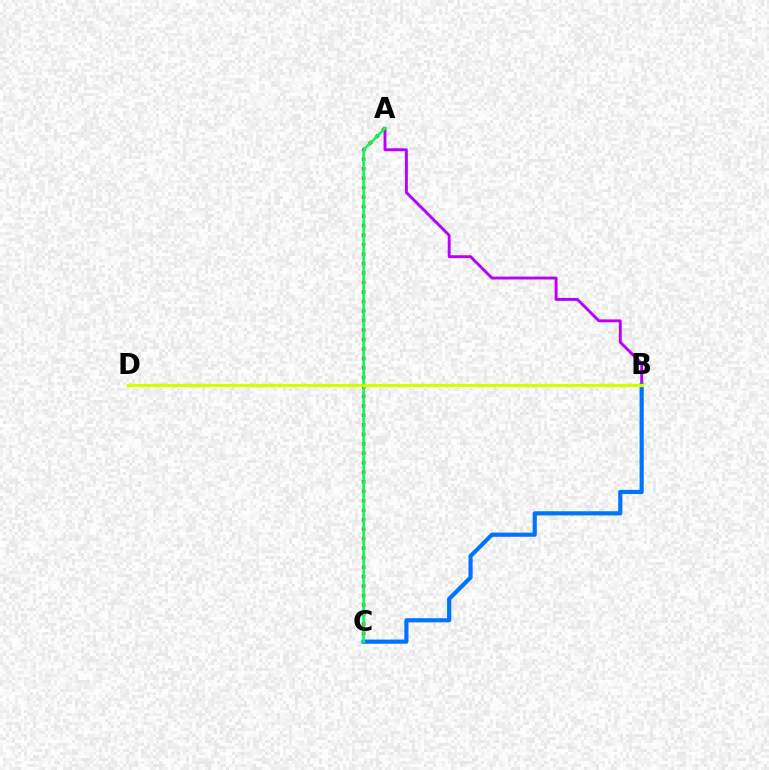{('A', 'B'): [{'color': '#b900ff', 'line_style': 'solid', 'thickness': 2.08}], ('A', 'C'): [{'color': '#ff0000', 'line_style': 'dotted', 'thickness': 2.58}, {'color': '#00ff5c', 'line_style': 'solid', 'thickness': 1.91}], ('B', 'C'): [{'color': '#0074ff', 'line_style': 'solid', 'thickness': 2.99}], ('B', 'D'): [{'color': '#d1ff00', 'line_style': 'solid', 'thickness': 2.36}]}